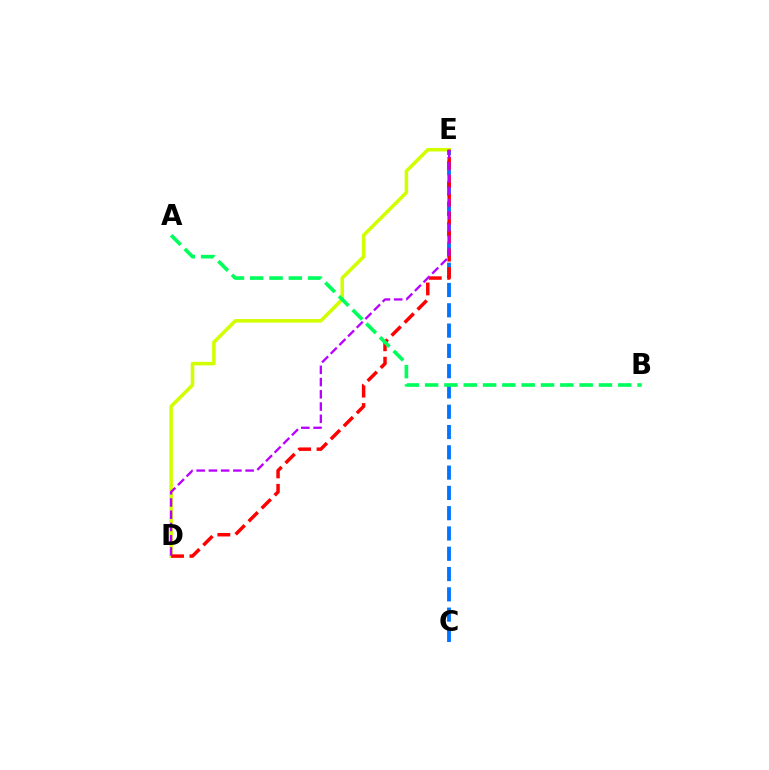{('D', 'E'): [{'color': '#d1ff00', 'line_style': 'solid', 'thickness': 2.55}, {'color': '#ff0000', 'line_style': 'dashed', 'thickness': 2.5}, {'color': '#b900ff', 'line_style': 'dashed', 'thickness': 1.66}], ('C', 'E'): [{'color': '#0074ff', 'line_style': 'dashed', 'thickness': 2.76}], ('A', 'B'): [{'color': '#00ff5c', 'line_style': 'dashed', 'thickness': 2.62}]}